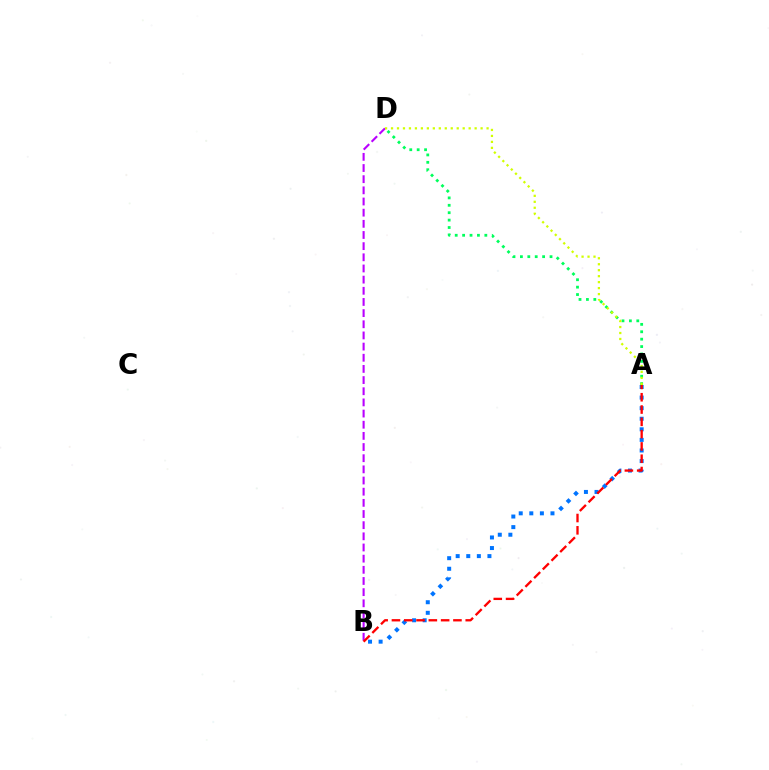{('A', 'B'): [{'color': '#0074ff', 'line_style': 'dotted', 'thickness': 2.88}, {'color': '#ff0000', 'line_style': 'dashed', 'thickness': 1.67}], ('A', 'D'): [{'color': '#00ff5c', 'line_style': 'dotted', 'thickness': 2.01}, {'color': '#d1ff00', 'line_style': 'dotted', 'thickness': 1.62}], ('B', 'D'): [{'color': '#b900ff', 'line_style': 'dashed', 'thickness': 1.52}]}